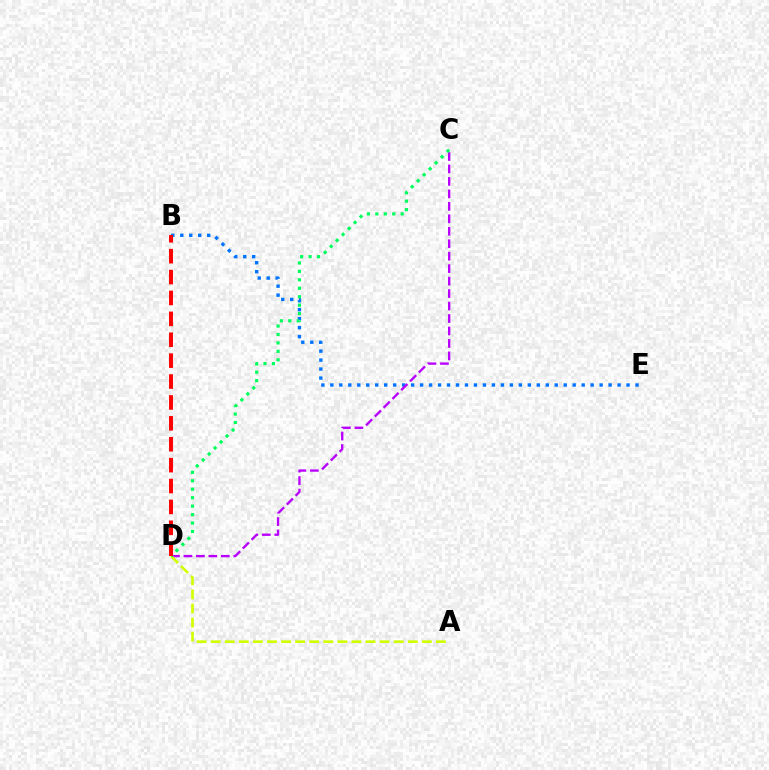{('B', 'E'): [{'color': '#0074ff', 'line_style': 'dotted', 'thickness': 2.44}], ('C', 'D'): [{'color': '#b900ff', 'line_style': 'dashed', 'thickness': 1.69}, {'color': '#00ff5c', 'line_style': 'dotted', 'thickness': 2.3}], ('A', 'D'): [{'color': '#d1ff00', 'line_style': 'dashed', 'thickness': 1.91}], ('B', 'D'): [{'color': '#ff0000', 'line_style': 'dashed', 'thickness': 2.84}]}